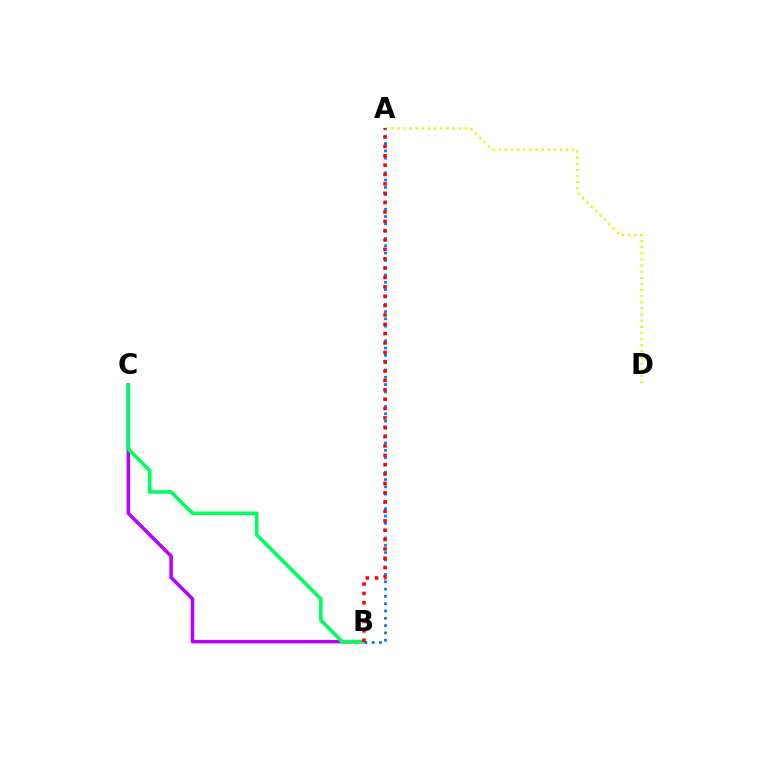{('B', 'C'): [{'color': '#b900ff', 'line_style': 'solid', 'thickness': 2.52}, {'color': '#00ff5c', 'line_style': 'solid', 'thickness': 2.63}], ('A', 'B'): [{'color': '#0074ff', 'line_style': 'dotted', 'thickness': 1.98}, {'color': '#ff0000', 'line_style': 'dotted', 'thickness': 2.54}], ('A', 'D'): [{'color': '#d1ff00', 'line_style': 'dotted', 'thickness': 1.66}]}